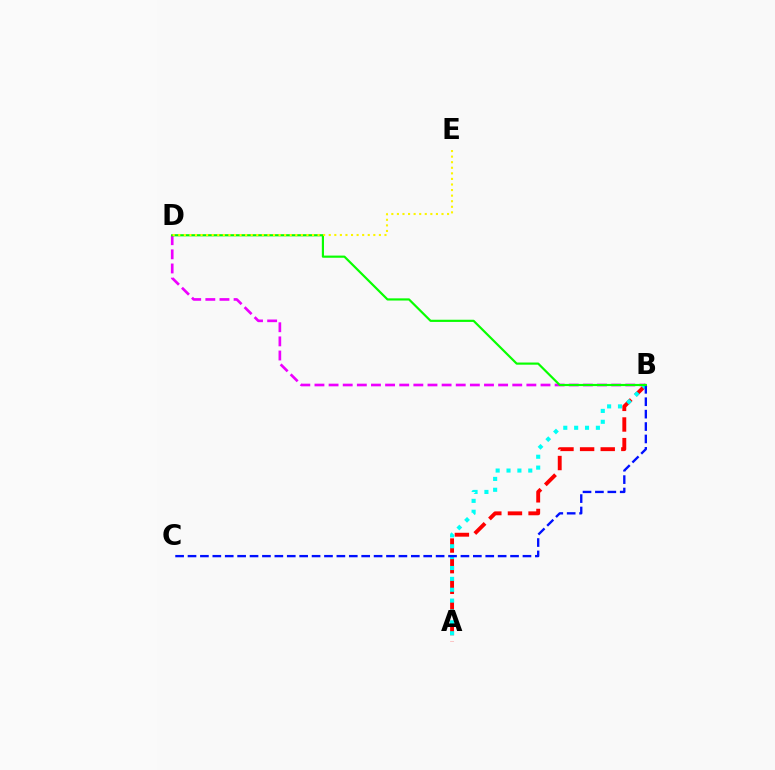{('A', 'B'): [{'color': '#ff0000', 'line_style': 'dashed', 'thickness': 2.8}, {'color': '#00fff6', 'line_style': 'dotted', 'thickness': 2.95}], ('B', 'D'): [{'color': '#ee00ff', 'line_style': 'dashed', 'thickness': 1.92}, {'color': '#08ff00', 'line_style': 'solid', 'thickness': 1.57}], ('B', 'C'): [{'color': '#0010ff', 'line_style': 'dashed', 'thickness': 1.69}], ('D', 'E'): [{'color': '#fcf500', 'line_style': 'dotted', 'thickness': 1.51}]}